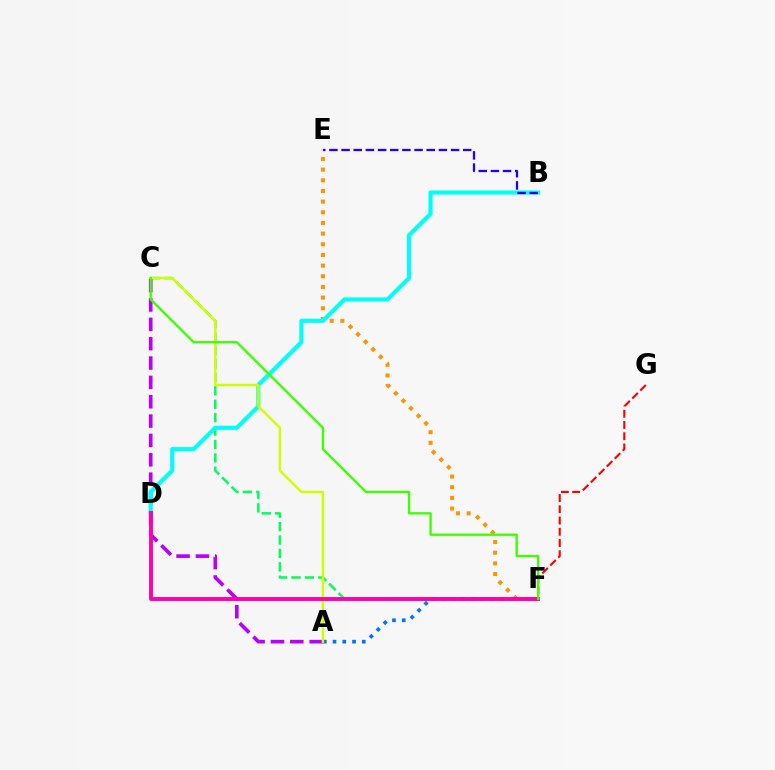{('E', 'F'): [{'color': '#ff9400', 'line_style': 'dotted', 'thickness': 2.9}], ('A', 'F'): [{'color': '#0074ff', 'line_style': 'dotted', 'thickness': 2.65}], ('F', 'G'): [{'color': '#ff0000', 'line_style': 'dashed', 'thickness': 1.53}], ('C', 'F'): [{'color': '#00ff5c', 'line_style': 'dashed', 'thickness': 1.82}, {'color': '#3dff00', 'line_style': 'solid', 'thickness': 1.69}], ('A', 'C'): [{'color': '#b900ff', 'line_style': 'dashed', 'thickness': 2.63}, {'color': '#d1ff00', 'line_style': 'solid', 'thickness': 1.76}], ('B', 'D'): [{'color': '#00fff6', 'line_style': 'solid', 'thickness': 2.99}], ('D', 'F'): [{'color': '#ff00ac', 'line_style': 'solid', 'thickness': 2.81}], ('B', 'E'): [{'color': '#2500ff', 'line_style': 'dashed', 'thickness': 1.65}]}